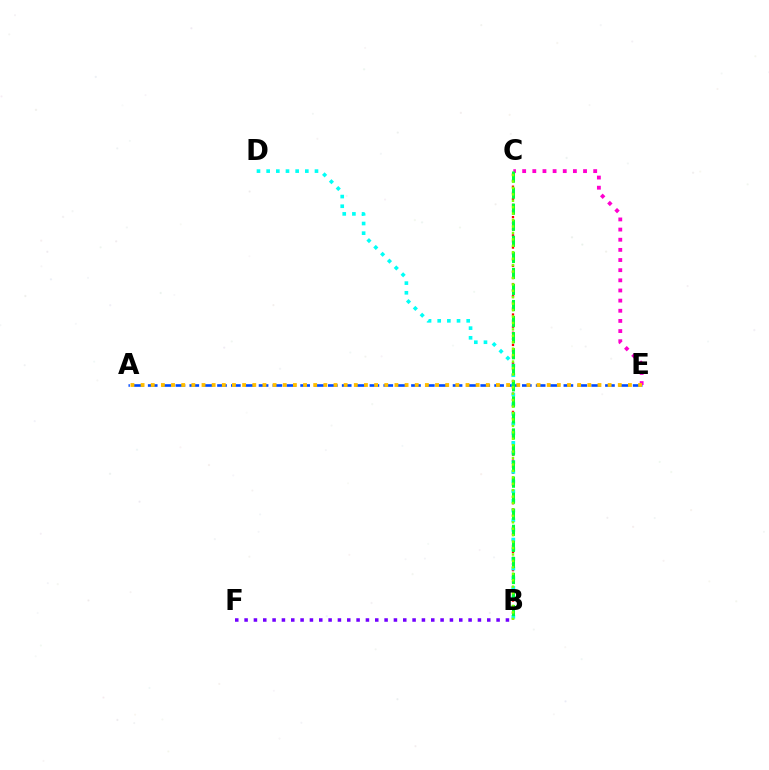{('A', 'E'): [{'color': '#004bff', 'line_style': 'dashed', 'thickness': 1.88}, {'color': '#ffbd00', 'line_style': 'dotted', 'thickness': 2.76}], ('C', 'E'): [{'color': '#ff00cf', 'line_style': 'dotted', 'thickness': 2.76}], ('B', 'C'): [{'color': '#ff0000', 'line_style': 'dotted', 'thickness': 1.65}, {'color': '#00ff39', 'line_style': 'dashed', 'thickness': 2.18}, {'color': '#84ff00', 'line_style': 'dotted', 'thickness': 1.75}], ('B', 'D'): [{'color': '#00fff6', 'line_style': 'dotted', 'thickness': 2.63}], ('B', 'F'): [{'color': '#7200ff', 'line_style': 'dotted', 'thickness': 2.54}]}